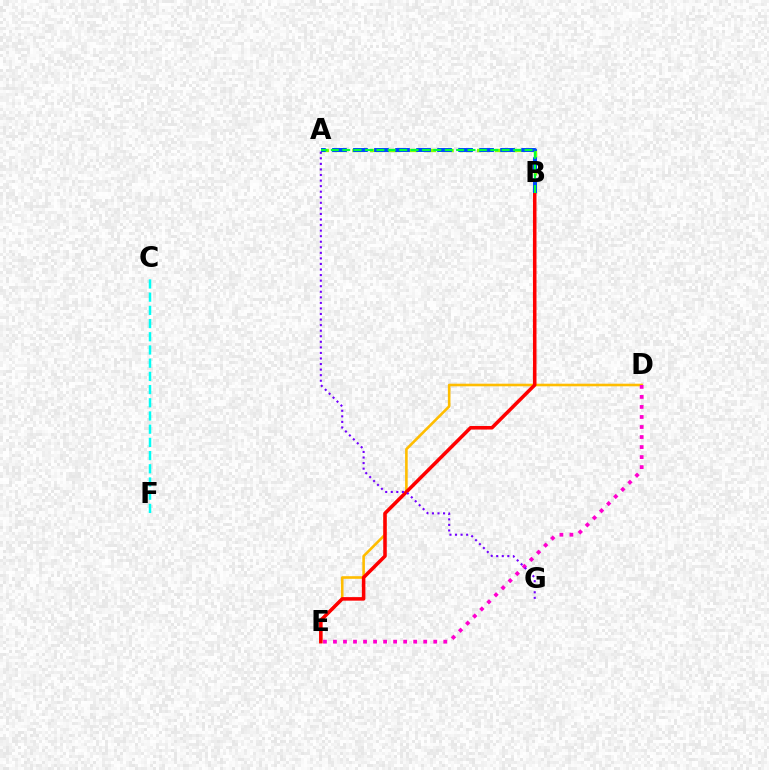{('D', 'E'): [{'color': '#ffbd00', 'line_style': 'solid', 'thickness': 1.88}, {'color': '#ff00cf', 'line_style': 'dotted', 'thickness': 2.72}], ('C', 'F'): [{'color': '#00fff6', 'line_style': 'dashed', 'thickness': 1.79}], ('A', 'B'): [{'color': '#84ff00', 'line_style': 'dashed', 'thickness': 2.42}, {'color': '#004bff', 'line_style': 'dashed', 'thickness': 2.86}, {'color': '#00ff39', 'line_style': 'dashed', 'thickness': 1.55}], ('B', 'E'): [{'color': '#ff0000', 'line_style': 'solid', 'thickness': 2.55}], ('A', 'G'): [{'color': '#7200ff', 'line_style': 'dotted', 'thickness': 1.51}]}